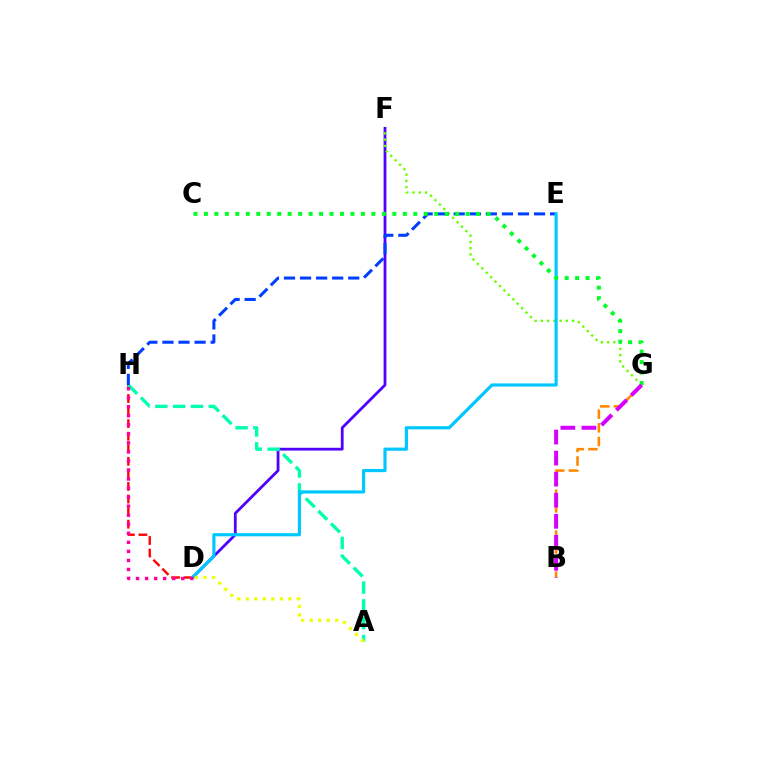{('D', 'F'): [{'color': '#4f00ff', 'line_style': 'solid', 'thickness': 2.0}], ('B', 'G'): [{'color': '#ff8800', 'line_style': 'dashed', 'thickness': 1.86}, {'color': '#d600ff', 'line_style': 'dashed', 'thickness': 2.86}], ('D', 'H'): [{'color': '#ff0000', 'line_style': 'dashed', 'thickness': 1.71}, {'color': '#ff00a0', 'line_style': 'dotted', 'thickness': 2.46}], ('A', 'H'): [{'color': '#00ffaf', 'line_style': 'dashed', 'thickness': 2.42}], ('F', 'G'): [{'color': '#66ff00', 'line_style': 'dotted', 'thickness': 1.7}], ('E', 'H'): [{'color': '#003fff', 'line_style': 'dashed', 'thickness': 2.18}], ('D', 'E'): [{'color': '#00c7ff', 'line_style': 'solid', 'thickness': 2.29}], ('C', 'G'): [{'color': '#00ff27', 'line_style': 'dotted', 'thickness': 2.84}], ('A', 'D'): [{'color': '#eeff00', 'line_style': 'dotted', 'thickness': 2.32}]}